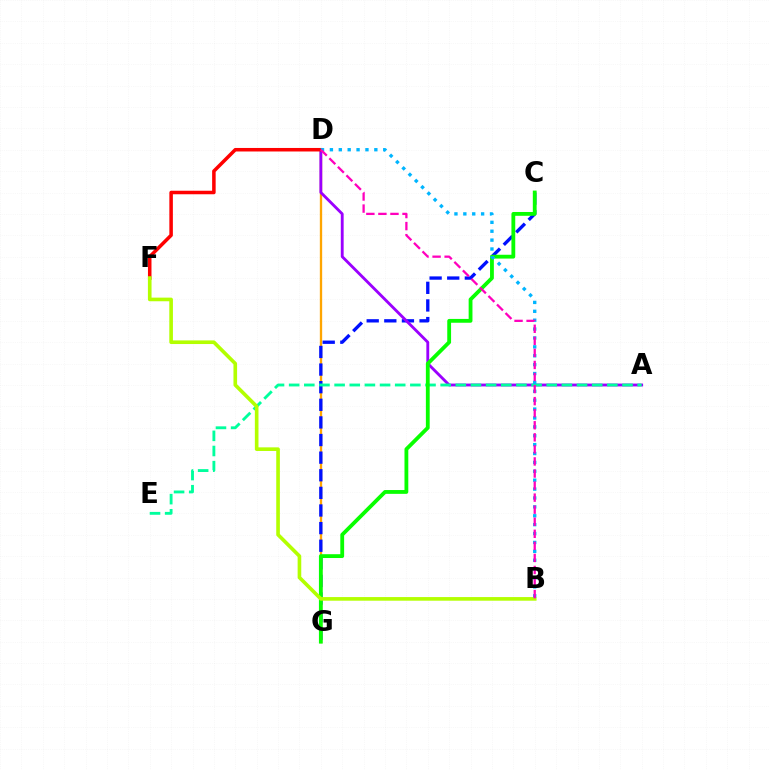{('D', 'G'): [{'color': '#ffa500', 'line_style': 'solid', 'thickness': 1.67}], ('C', 'G'): [{'color': '#0010ff', 'line_style': 'dashed', 'thickness': 2.39}, {'color': '#08ff00', 'line_style': 'solid', 'thickness': 2.75}], ('A', 'D'): [{'color': '#9b00ff', 'line_style': 'solid', 'thickness': 2.05}], ('A', 'E'): [{'color': '#00ff9d', 'line_style': 'dashed', 'thickness': 2.06}], ('D', 'F'): [{'color': '#ff0000', 'line_style': 'solid', 'thickness': 2.54}], ('B', 'F'): [{'color': '#b3ff00', 'line_style': 'solid', 'thickness': 2.61}], ('B', 'D'): [{'color': '#00b5ff', 'line_style': 'dotted', 'thickness': 2.42}, {'color': '#ff00bd', 'line_style': 'dashed', 'thickness': 1.64}]}